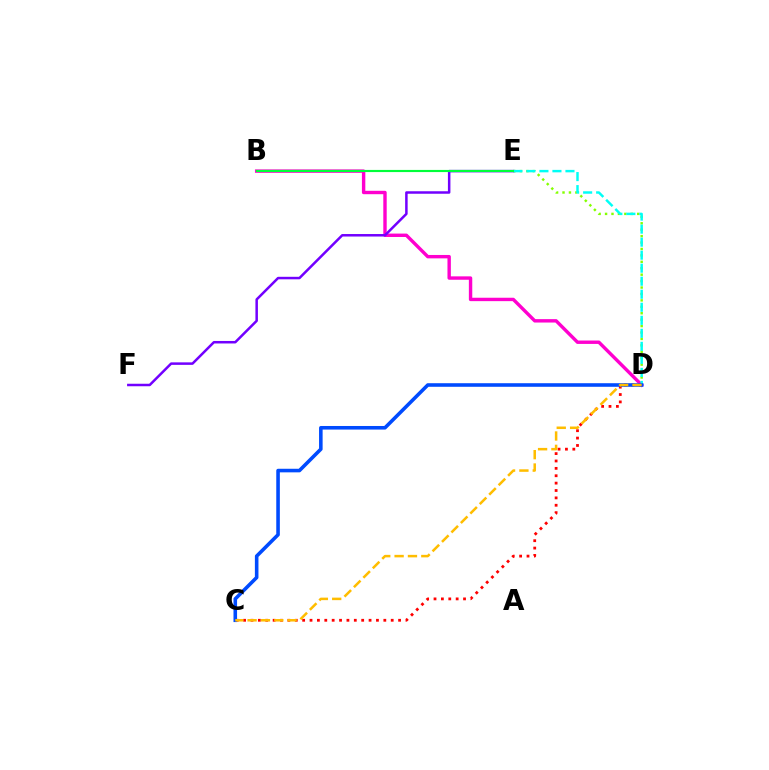{('D', 'E'): [{'color': '#84ff00', 'line_style': 'dotted', 'thickness': 1.75}, {'color': '#00fff6', 'line_style': 'dashed', 'thickness': 1.77}], ('B', 'D'): [{'color': '#ff00cf', 'line_style': 'solid', 'thickness': 2.45}], ('E', 'F'): [{'color': '#7200ff', 'line_style': 'solid', 'thickness': 1.8}], ('C', 'D'): [{'color': '#ff0000', 'line_style': 'dotted', 'thickness': 2.01}, {'color': '#004bff', 'line_style': 'solid', 'thickness': 2.58}, {'color': '#ffbd00', 'line_style': 'dashed', 'thickness': 1.81}], ('B', 'E'): [{'color': '#00ff39', 'line_style': 'solid', 'thickness': 1.55}]}